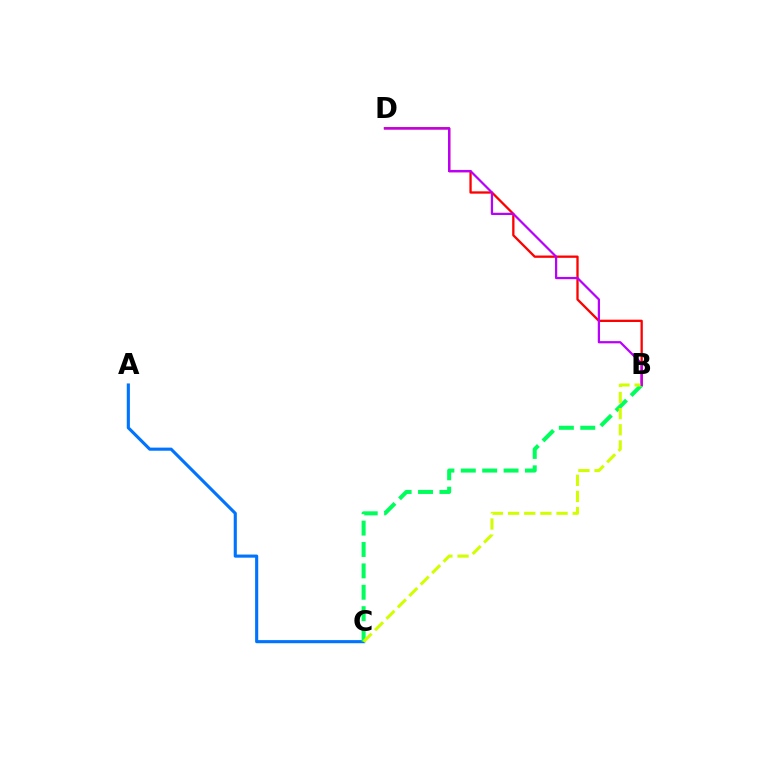{('A', 'C'): [{'color': '#0074ff', 'line_style': 'solid', 'thickness': 2.24}], ('B', 'D'): [{'color': '#ff0000', 'line_style': 'solid', 'thickness': 1.66}, {'color': '#b900ff', 'line_style': 'solid', 'thickness': 1.61}], ('B', 'C'): [{'color': '#00ff5c', 'line_style': 'dashed', 'thickness': 2.91}, {'color': '#d1ff00', 'line_style': 'dashed', 'thickness': 2.19}]}